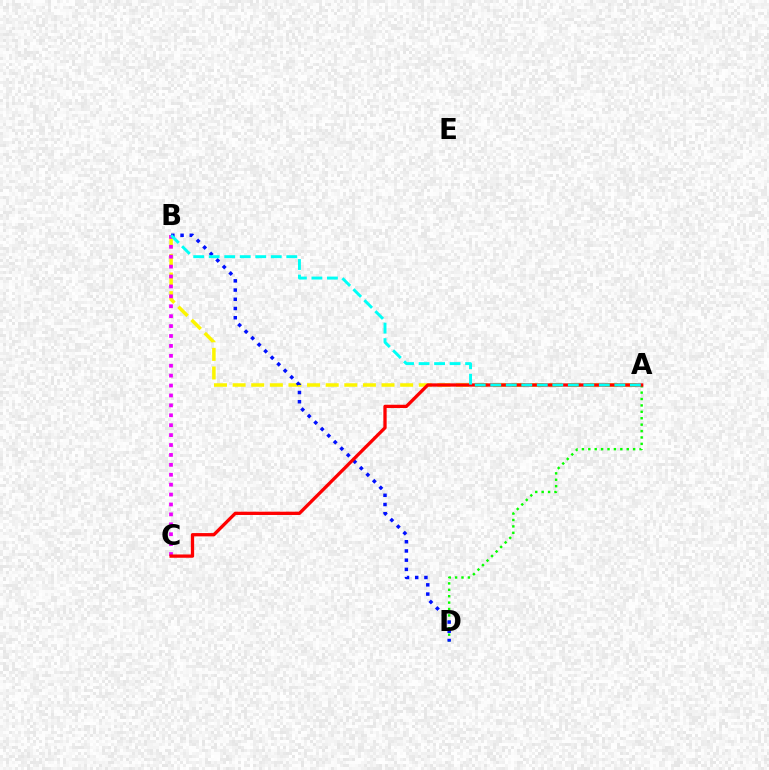{('A', 'D'): [{'color': '#08ff00', 'line_style': 'dotted', 'thickness': 1.74}], ('A', 'B'): [{'color': '#fcf500', 'line_style': 'dashed', 'thickness': 2.53}, {'color': '#00fff6', 'line_style': 'dashed', 'thickness': 2.11}], ('B', 'C'): [{'color': '#ee00ff', 'line_style': 'dotted', 'thickness': 2.69}], ('B', 'D'): [{'color': '#0010ff', 'line_style': 'dotted', 'thickness': 2.5}], ('A', 'C'): [{'color': '#ff0000', 'line_style': 'solid', 'thickness': 2.37}]}